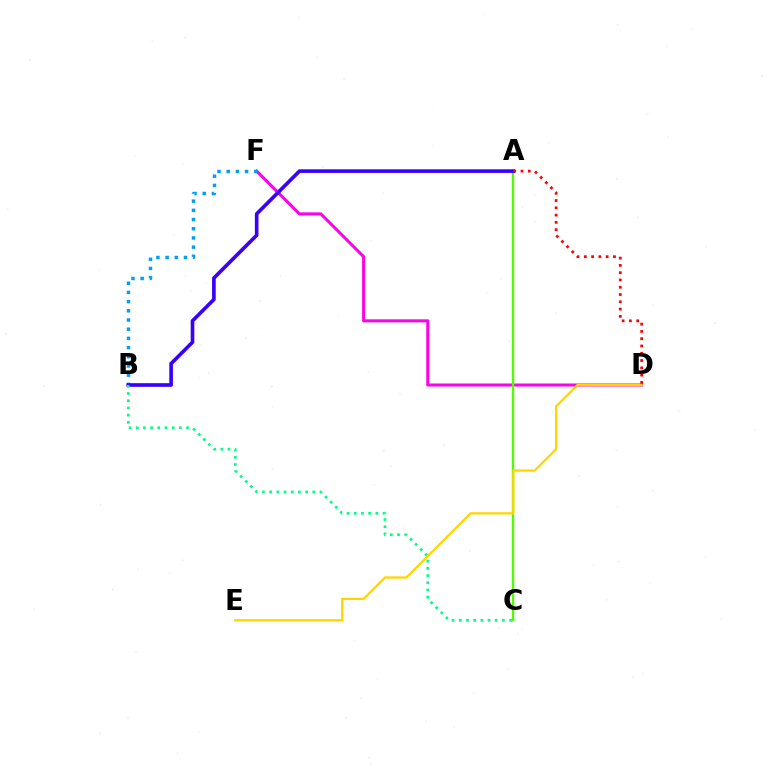{('D', 'F'): [{'color': '#ff00ed', 'line_style': 'solid', 'thickness': 2.19}], ('A', 'C'): [{'color': '#4fff00', 'line_style': 'solid', 'thickness': 1.7}], ('B', 'F'): [{'color': '#009eff', 'line_style': 'dotted', 'thickness': 2.5}], ('A', 'B'): [{'color': '#3700ff', 'line_style': 'solid', 'thickness': 2.62}], ('B', 'C'): [{'color': '#00ff86', 'line_style': 'dotted', 'thickness': 1.95}], ('D', 'E'): [{'color': '#ffd500', 'line_style': 'solid', 'thickness': 1.64}], ('A', 'D'): [{'color': '#ff0000', 'line_style': 'dotted', 'thickness': 1.98}]}